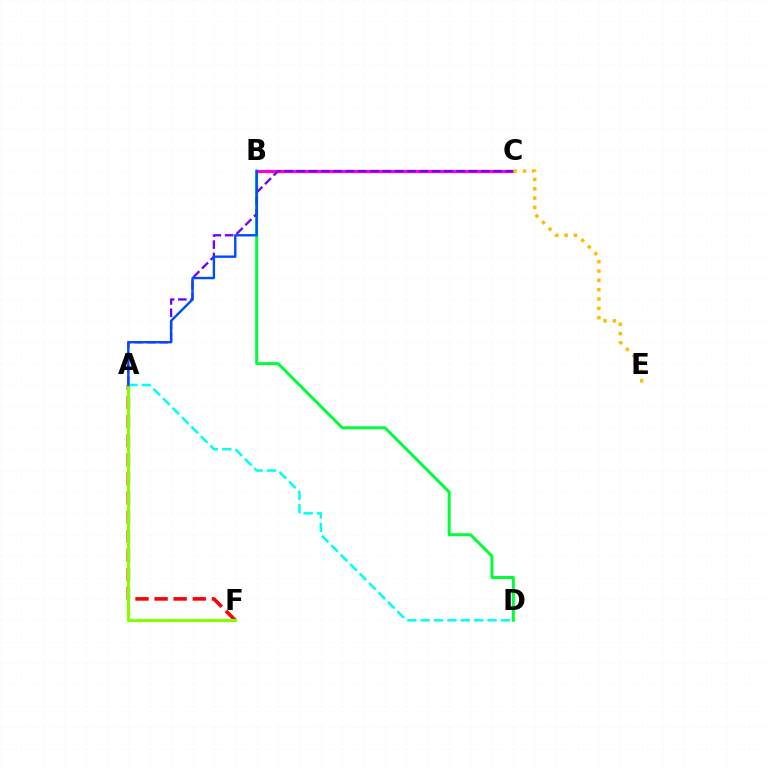{('A', 'F'): [{'color': '#ff0000', 'line_style': 'dashed', 'thickness': 2.59}, {'color': '#84ff00', 'line_style': 'solid', 'thickness': 2.25}], ('B', 'D'): [{'color': '#00ff39', 'line_style': 'solid', 'thickness': 2.16}], ('B', 'C'): [{'color': '#ff00cf', 'line_style': 'solid', 'thickness': 2.32}], ('A', 'C'): [{'color': '#7200ff', 'line_style': 'dashed', 'thickness': 1.67}], ('A', 'D'): [{'color': '#00fff6', 'line_style': 'dashed', 'thickness': 1.82}], ('C', 'E'): [{'color': '#ffbd00', 'line_style': 'dotted', 'thickness': 2.54}], ('A', 'B'): [{'color': '#004bff', 'line_style': 'solid', 'thickness': 1.73}]}